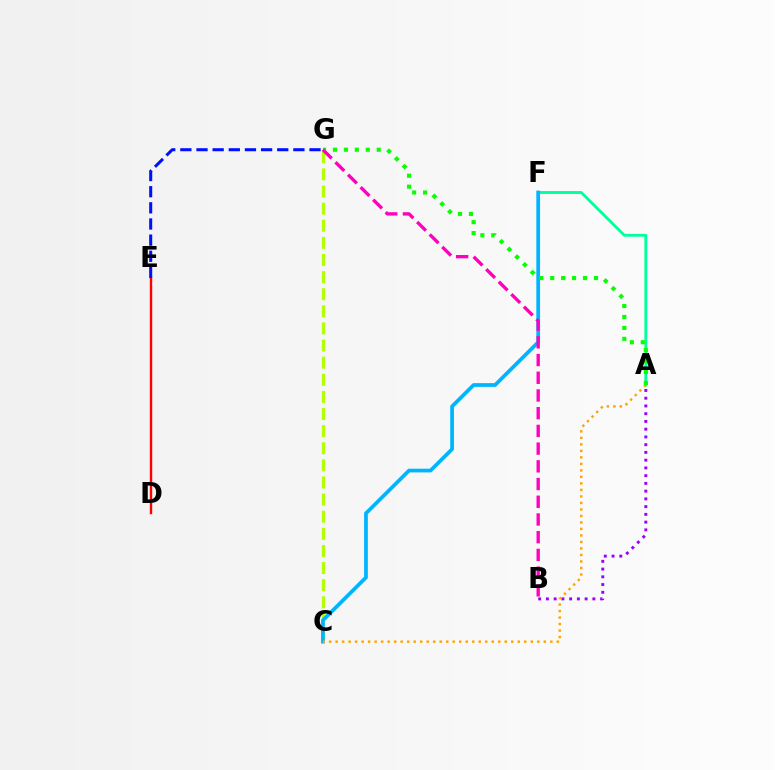{('A', 'F'): [{'color': '#00ff9d', 'line_style': 'solid', 'thickness': 2.05}], ('D', 'E'): [{'color': '#ff0000', 'line_style': 'solid', 'thickness': 1.73}], ('C', 'G'): [{'color': '#b3ff00', 'line_style': 'dashed', 'thickness': 2.33}], ('A', 'B'): [{'color': '#9b00ff', 'line_style': 'dotted', 'thickness': 2.1}], ('C', 'F'): [{'color': '#00b5ff', 'line_style': 'solid', 'thickness': 2.69}], ('A', 'C'): [{'color': '#ffa500', 'line_style': 'dotted', 'thickness': 1.77}], ('A', 'G'): [{'color': '#08ff00', 'line_style': 'dotted', 'thickness': 2.97}], ('B', 'G'): [{'color': '#ff00bd', 'line_style': 'dashed', 'thickness': 2.41}], ('E', 'G'): [{'color': '#0010ff', 'line_style': 'dashed', 'thickness': 2.19}]}